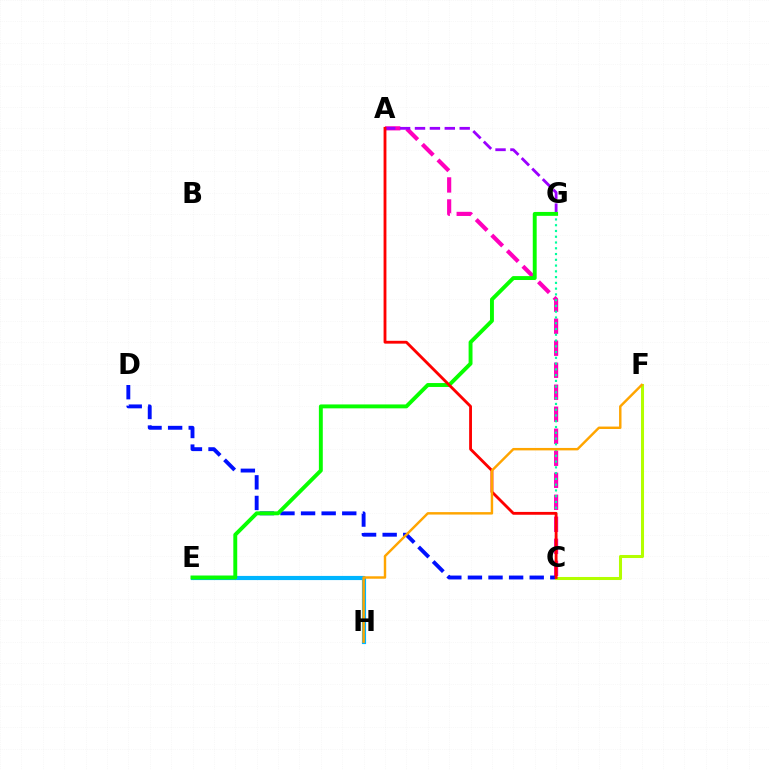{('E', 'H'): [{'color': '#00b5ff', 'line_style': 'solid', 'thickness': 2.99}], ('A', 'C'): [{'color': '#ff00bd', 'line_style': 'dashed', 'thickness': 2.99}, {'color': '#ff0000', 'line_style': 'solid', 'thickness': 2.04}], ('C', 'D'): [{'color': '#0010ff', 'line_style': 'dashed', 'thickness': 2.8}], ('A', 'G'): [{'color': '#9b00ff', 'line_style': 'dashed', 'thickness': 2.02}], ('C', 'F'): [{'color': '#b3ff00', 'line_style': 'solid', 'thickness': 2.2}], ('C', 'G'): [{'color': '#00ff9d', 'line_style': 'dotted', 'thickness': 1.57}], ('E', 'G'): [{'color': '#08ff00', 'line_style': 'solid', 'thickness': 2.81}], ('F', 'H'): [{'color': '#ffa500', 'line_style': 'solid', 'thickness': 1.76}]}